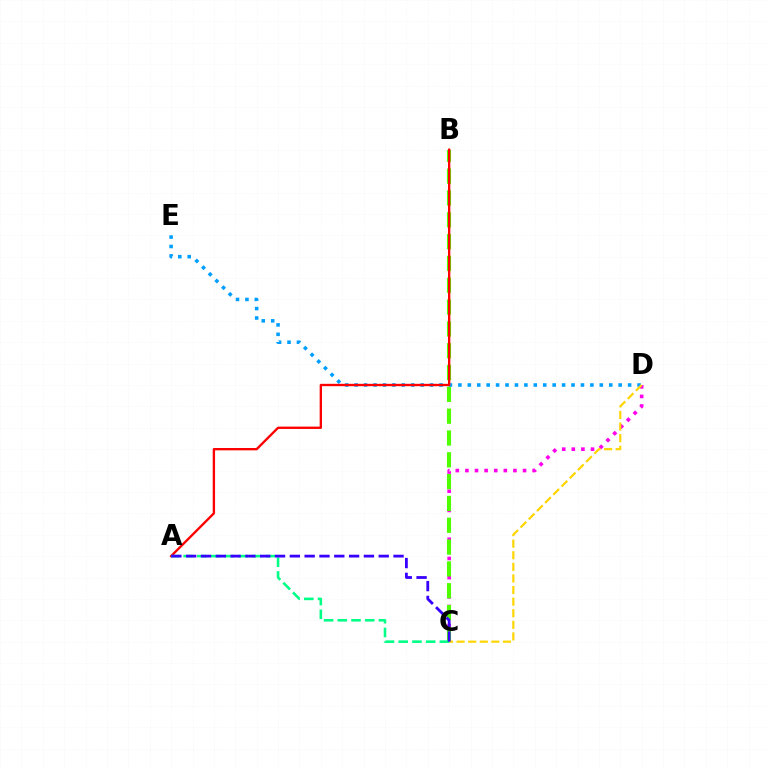{('C', 'D'): [{'color': '#ff00ed', 'line_style': 'dotted', 'thickness': 2.61}, {'color': '#ffd500', 'line_style': 'dashed', 'thickness': 1.58}], ('B', 'C'): [{'color': '#4fff00', 'line_style': 'dashed', 'thickness': 2.96}], ('D', 'E'): [{'color': '#009eff', 'line_style': 'dotted', 'thickness': 2.56}], ('A', 'B'): [{'color': '#ff0000', 'line_style': 'solid', 'thickness': 1.69}], ('A', 'C'): [{'color': '#00ff86', 'line_style': 'dashed', 'thickness': 1.86}, {'color': '#3700ff', 'line_style': 'dashed', 'thickness': 2.01}]}